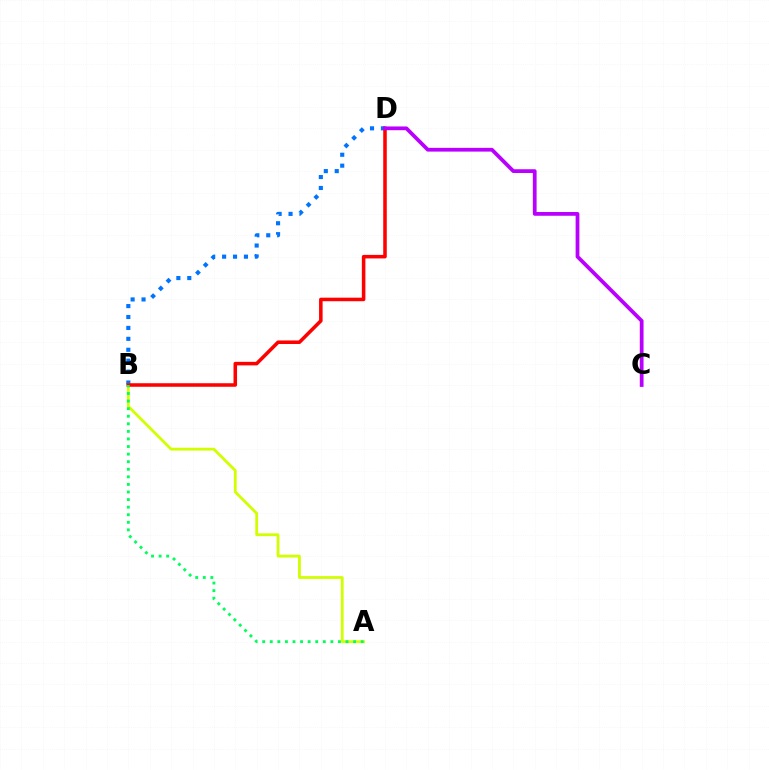{('B', 'D'): [{'color': '#0074ff', 'line_style': 'dotted', 'thickness': 2.97}, {'color': '#ff0000', 'line_style': 'solid', 'thickness': 2.55}], ('A', 'B'): [{'color': '#d1ff00', 'line_style': 'solid', 'thickness': 2.01}, {'color': '#00ff5c', 'line_style': 'dotted', 'thickness': 2.06}], ('C', 'D'): [{'color': '#b900ff', 'line_style': 'solid', 'thickness': 2.71}]}